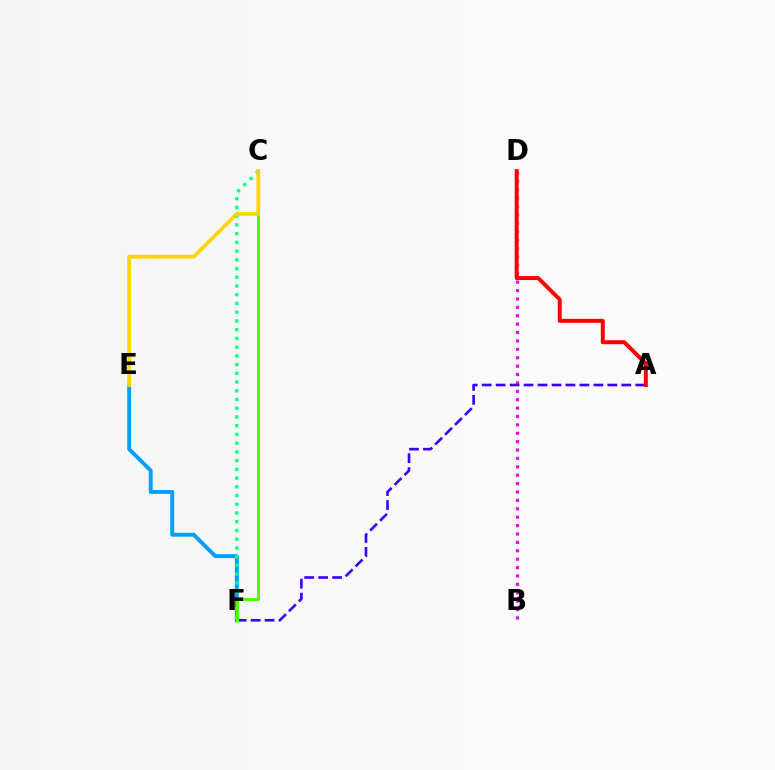{('B', 'D'): [{'color': '#ff00ed', 'line_style': 'dotted', 'thickness': 2.28}], ('A', 'F'): [{'color': '#3700ff', 'line_style': 'dashed', 'thickness': 1.9}], ('E', 'F'): [{'color': '#009eff', 'line_style': 'solid', 'thickness': 2.8}], ('A', 'D'): [{'color': '#ff0000', 'line_style': 'solid', 'thickness': 2.85}], ('C', 'F'): [{'color': '#00ff86', 'line_style': 'dotted', 'thickness': 2.37}, {'color': '#4fff00', 'line_style': 'solid', 'thickness': 2.21}], ('C', 'E'): [{'color': '#ffd500', 'line_style': 'solid', 'thickness': 2.74}]}